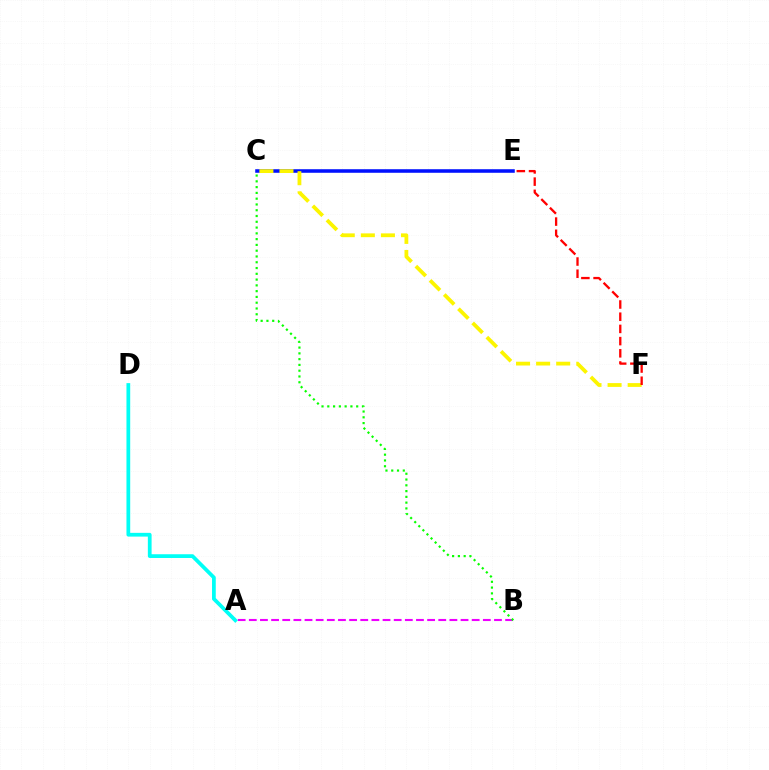{('C', 'E'): [{'color': '#0010ff', 'line_style': 'solid', 'thickness': 2.56}], ('C', 'F'): [{'color': '#fcf500', 'line_style': 'dashed', 'thickness': 2.73}], ('E', 'F'): [{'color': '#ff0000', 'line_style': 'dashed', 'thickness': 1.66}], ('A', 'B'): [{'color': '#ee00ff', 'line_style': 'dashed', 'thickness': 1.51}], ('A', 'D'): [{'color': '#00fff6', 'line_style': 'solid', 'thickness': 2.7}], ('B', 'C'): [{'color': '#08ff00', 'line_style': 'dotted', 'thickness': 1.57}]}